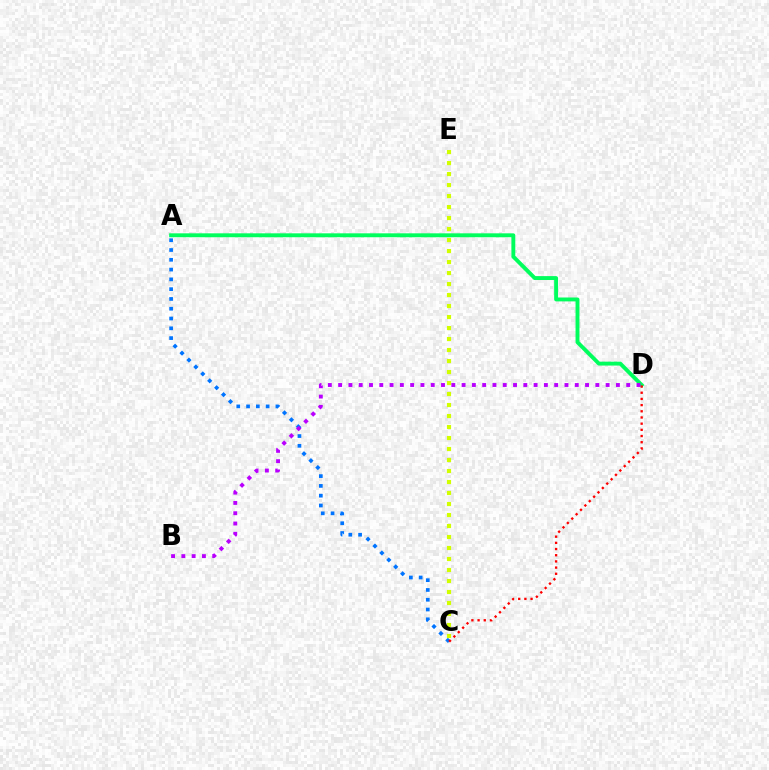{('A', 'D'): [{'color': '#00ff5c', 'line_style': 'solid', 'thickness': 2.81}], ('A', 'C'): [{'color': '#0074ff', 'line_style': 'dotted', 'thickness': 2.66}], ('C', 'D'): [{'color': '#ff0000', 'line_style': 'dotted', 'thickness': 1.68}], ('B', 'D'): [{'color': '#b900ff', 'line_style': 'dotted', 'thickness': 2.8}], ('C', 'E'): [{'color': '#d1ff00', 'line_style': 'dotted', 'thickness': 2.99}]}